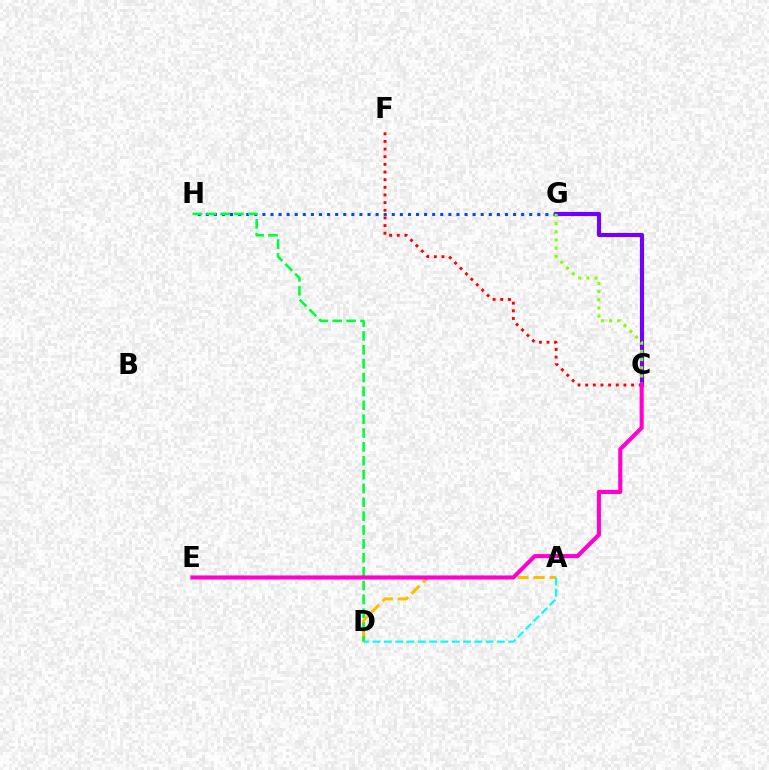{('A', 'D'): [{'color': '#ffbd00', 'line_style': 'dashed', 'thickness': 2.18}, {'color': '#00fff6', 'line_style': 'dashed', 'thickness': 1.54}], ('C', 'G'): [{'color': '#7200ff', 'line_style': 'solid', 'thickness': 2.99}, {'color': '#84ff00', 'line_style': 'dotted', 'thickness': 2.22}], ('G', 'H'): [{'color': '#004bff', 'line_style': 'dotted', 'thickness': 2.2}], ('C', 'F'): [{'color': '#ff0000', 'line_style': 'dotted', 'thickness': 2.08}], ('D', 'H'): [{'color': '#00ff39', 'line_style': 'dashed', 'thickness': 1.88}], ('C', 'E'): [{'color': '#ff00cf', 'line_style': 'solid', 'thickness': 2.95}]}